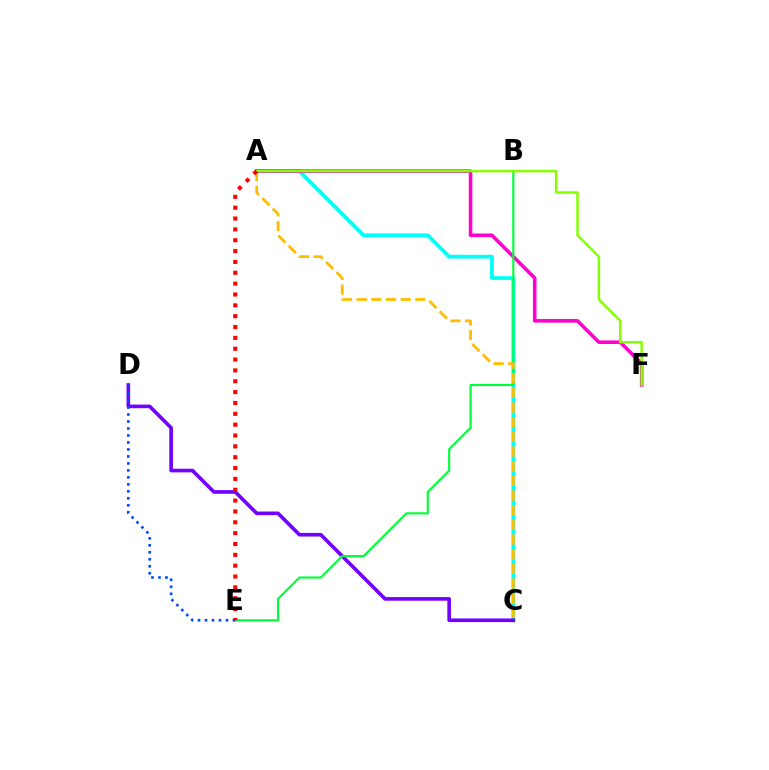{('A', 'C'): [{'color': '#00fff6', 'line_style': 'solid', 'thickness': 2.71}, {'color': '#ffbd00', 'line_style': 'dashed', 'thickness': 1.99}], ('C', 'D'): [{'color': '#7200ff', 'line_style': 'solid', 'thickness': 2.62}], ('A', 'F'): [{'color': '#ff00cf', 'line_style': 'solid', 'thickness': 2.57}, {'color': '#84ff00', 'line_style': 'solid', 'thickness': 1.79}], ('B', 'E'): [{'color': '#00ff39', 'line_style': 'solid', 'thickness': 1.55}], ('D', 'E'): [{'color': '#004bff', 'line_style': 'dotted', 'thickness': 1.9}], ('A', 'E'): [{'color': '#ff0000', 'line_style': 'dotted', 'thickness': 2.95}]}